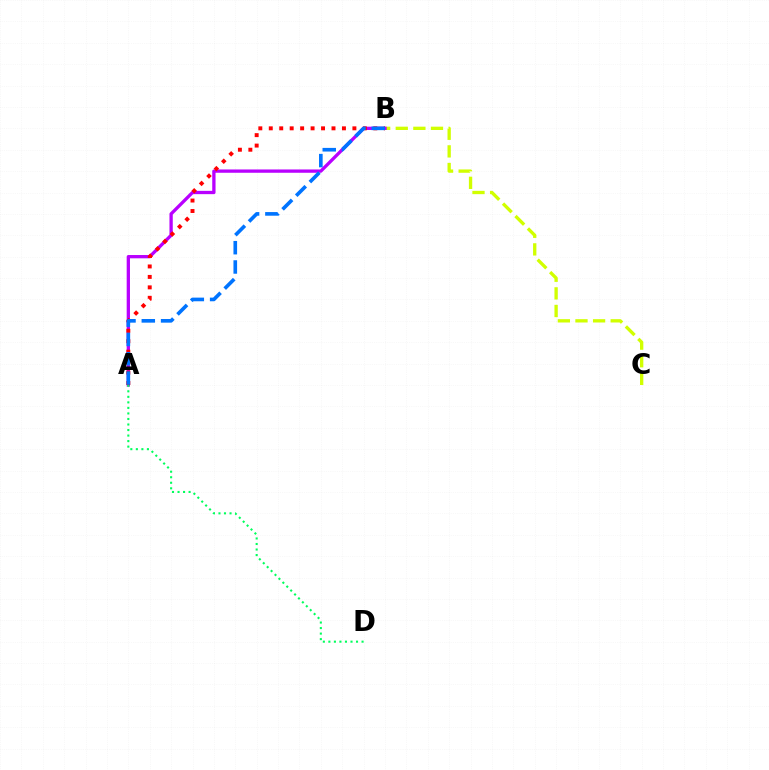{('B', 'C'): [{'color': '#d1ff00', 'line_style': 'dashed', 'thickness': 2.39}], ('A', 'B'): [{'color': '#b900ff', 'line_style': 'solid', 'thickness': 2.38}, {'color': '#ff0000', 'line_style': 'dotted', 'thickness': 2.84}, {'color': '#0074ff', 'line_style': 'dashed', 'thickness': 2.62}], ('A', 'D'): [{'color': '#00ff5c', 'line_style': 'dotted', 'thickness': 1.5}]}